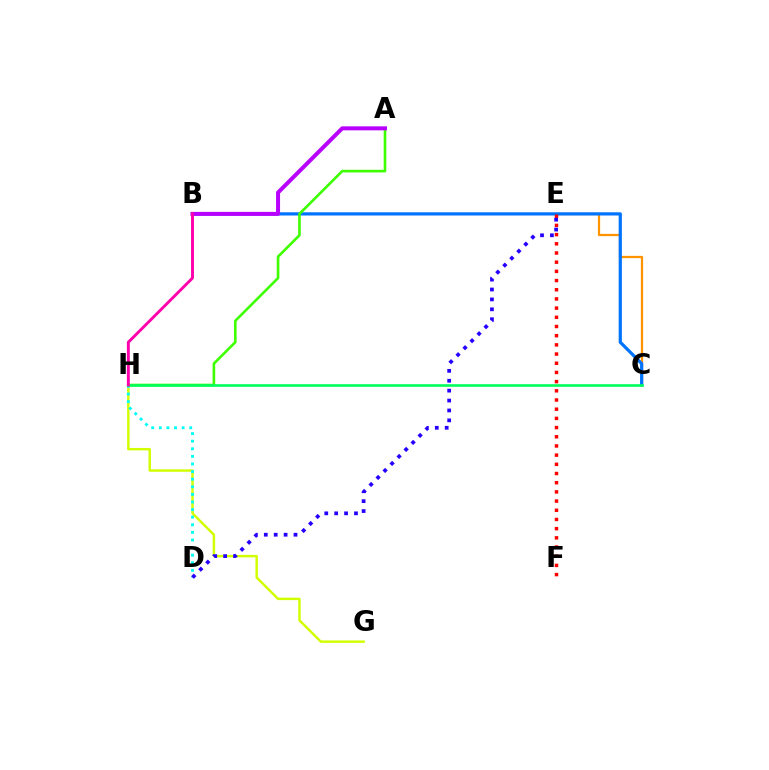{('C', 'E'): [{'color': '#ff9400', 'line_style': 'solid', 'thickness': 1.61}], ('G', 'H'): [{'color': '#d1ff00', 'line_style': 'solid', 'thickness': 1.76}], ('B', 'C'): [{'color': '#0074ff', 'line_style': 'solid', 'thickness': 2.31}], ('A', 'H'): [{'color': '#3dff00', 'line_style': 'solid', 'thickness': 1.89}], ('E', 'F'): [{'color': '#ff0000', 'line_style': 'dotted', 'thickness': 2.5}], ('D', 'H'): [{'color': '#00fff6', 'line_style': 'dotted', 'thickness': 2.06}], ('A', 'B'): [{'color': '#b900ff', 'line_style': 'solid', 'thickness': 2.88}], ('C', 'H'): [{'color': '#00ff5c', 'line_style': 'solid', 'thickness': 1.89}], ('B', 'H'): [{'color': '#ff00ac', 'line_style': 'solid', 'thickness': 2.1}], ('D', 'E'): [{'color': '#2500ff', 'line_style': 'dotted', 'thickness': 2.69}]}